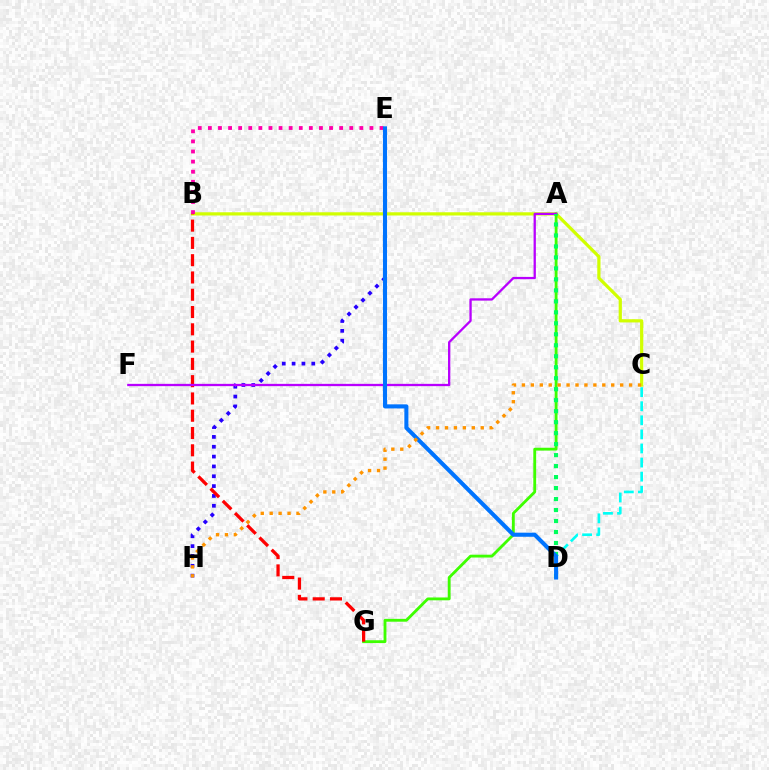{('B', 'C'): [{'color': '#d1ff00', 'line_style': 'solid', 'thickness': 2.32}], ('A', 'G'): [{'color': '#3dff00', 'line_style': 'solid', 'thickness': 2.04}], ('B', 'E'): [{'color': '#ff00ac', 'line_style': 'dotted', 'thickness': 2.74}], ('C', 'D'): [{'color': '#00fff6', 'line_style': 'dashed', 'thickness': 1.91}], ('E', 'H'): [{'color': '#2500ff', 'line_style': 'dotted', 'thickness': 2.67}], ('B', 'G'): [{'color': '#ff0000', 'line_style': 'dashed', 'thickness': 2.35}], ('A', 'F'): [{'color': '#b900ff', 'line_style': 'solid', 'thickness': 1.66}], ('A', 'D'): [{'color': '#00ff5c', 'line_style': 'dotted', 'thickness': 2.98}], ('D', 'E'): [{'color': '#0074ff', 'line_style': 'solid', 'thickness': 2.94}], ('C', 'H'): [{'color': '#ff9400', 'line_style': 'dotted', 'thickness': 2.43}]}